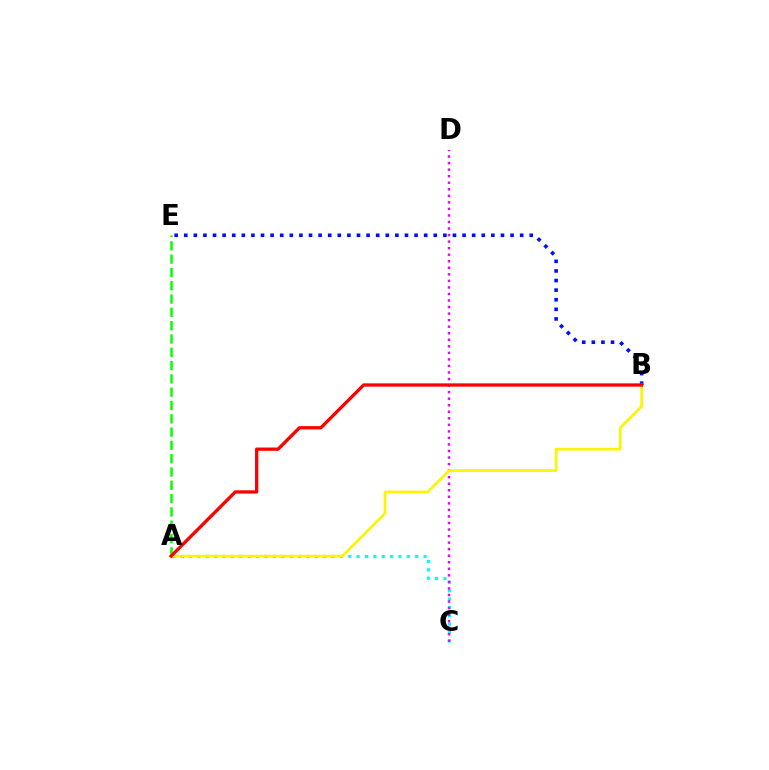{('A', 'C'): [{'color': '#00fff6', 'line_style': 'dotted', 'thickness': 2.27}], ('C', 'D'): [{'color': '#ee00ff', 'line_style': 'dotted', 'thickness': 1.78}], ('B', 'E'): [{'color': '#0010ff', 'line_style': 'dotted', 'thickness': 2.61}], ('A', 'E'): [{'color': '#08ff00', 'line_style': 'dashed', 'thickness': 1.81}], ('A', 'B'): [{'color': '#fcf500', 'line_style': 'solid', 'thickness': 1.95}, {'color': '#ff0000', 'line_style': 'solid', 'thickness': 2.37}]}